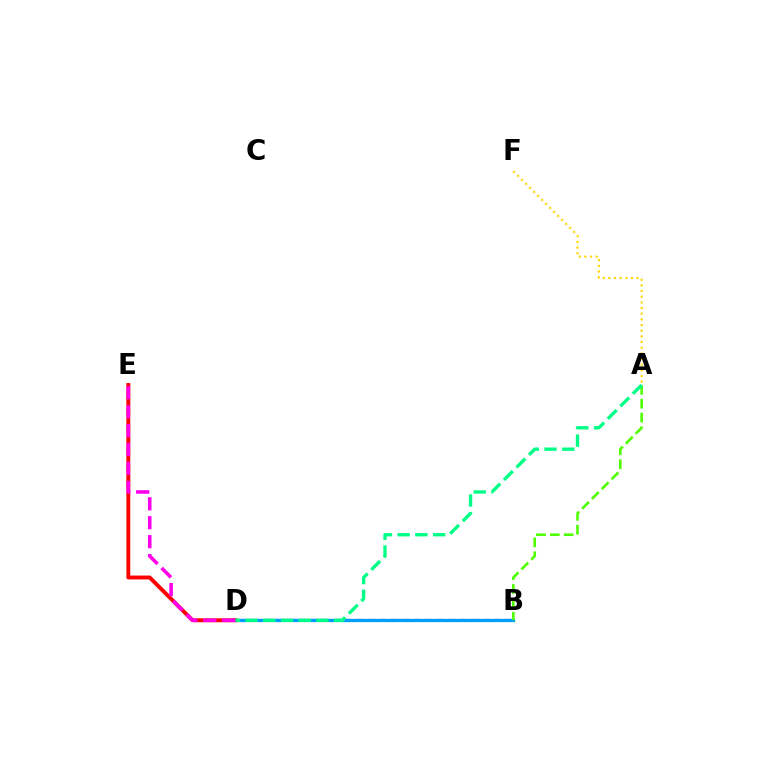{('B', 'D'): [{'color': '#3700ff', 'line_style': 'dashed', 'thickness': 1.56}, {'color': '#009eff', 'line_style': 'solid', 'thickness': 2.35}], ('A', 'F'): [{'color': '#ffd500', 'line_style': 'dotted', 'thickness': 1.54}], ('D', 'E'): [{'color': '#ff0000', 'line_style': 'solid', 'thickness': 2.81}, {'color': '#ff00ed', 'line_style': 'dashed', 'thickness': 2.57}], ('A', 'B'): [{'color': '#4fff00', 'line_style': 'dashed', 'thickness': 1.88}], ('A', 'D'): [{'color': '#00ff86', 'line_style': 'dashed', 'thickness': 2.41}]}